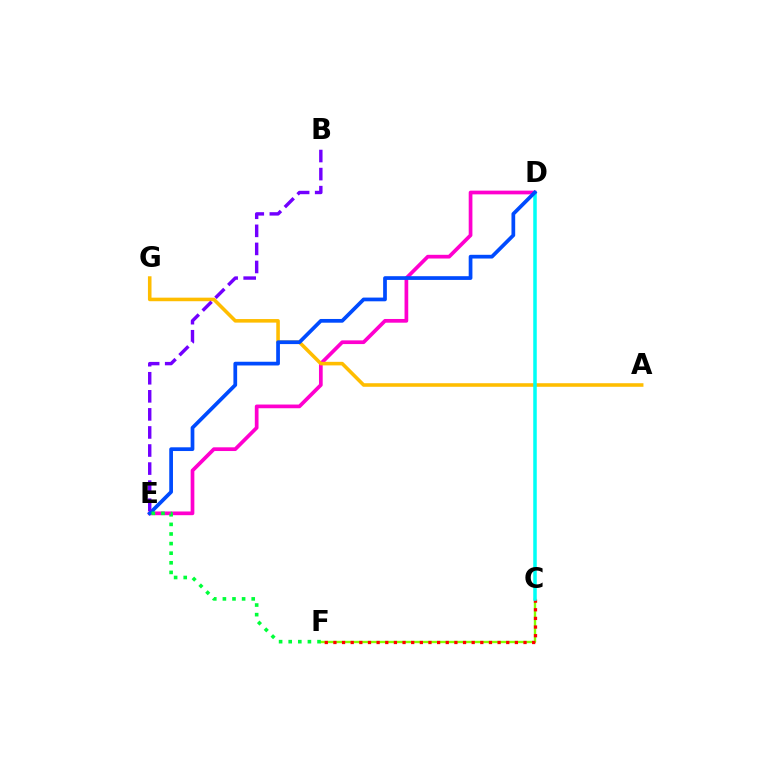{('D', 'E'): [{'color': '#ff00cf', 'line_style': 'solid', 'thickness': 2.67}, {'color': '#004bff', 'line_style': 'solid', 'thickness': 2.68}], ('C', 'F'): [{'color': '#84ff00', 'line_style': 'solid', 'thickness': 1.72}, {'color': '#ff0000', 'line_style': 'dotted', 'thickness': 2.35}], ('A', 'G'): [{'color': '#ffbd00', 'line_style': 'solid', 'thickness': 2.57}], ('C', 'D'): [{'color': '#00fff6', 'line_style': 'solid', 'thickness': 2.54}], ('B', 'E'): [{'color': '#7200ff', 'line_style': 'dashed', 'thickness': 2.45}], ('E', 'F'): [{'color': '#00ff39', 'line_style': 'dotted', 'thickness': 2.61}]}